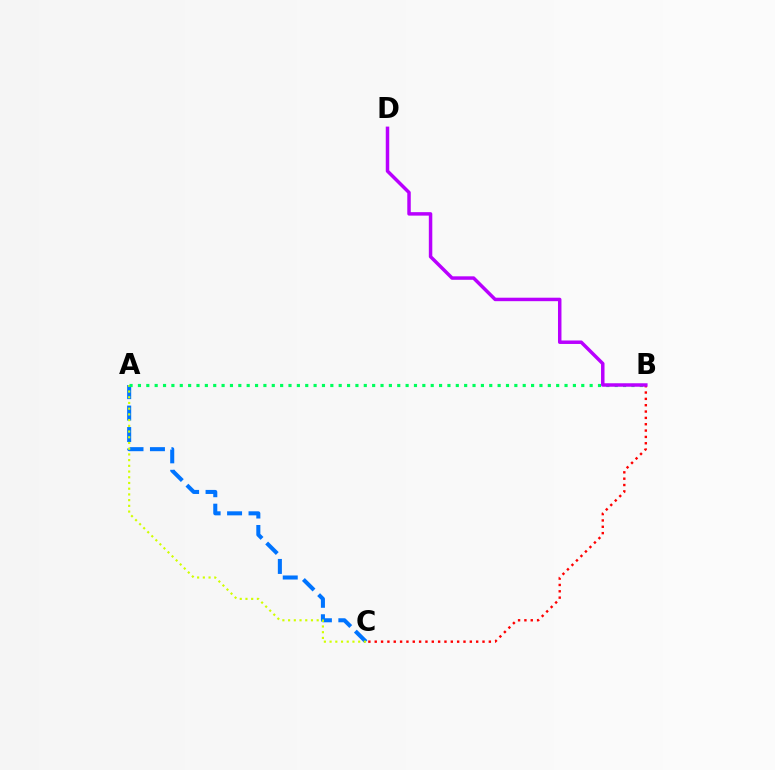{('A', 'C'): [{'color': '#0074ff', 'line_style': 'dashed', 'thickness': 2.91}, {'color': '#d1ff00', 'line_style': 'dotted', 'thickness': 1.55}], ('A', 'B'): [{'color': '#00ff5c', 'line_style': 'dotted', 'thickness': 2.27}], ('B', 'C'): [{'color': '#ff0000', 'line_style': 'dotted', 'thickness': 1.72}], ('B', 'D'): [{'color': '#b900ff', 'line_style': 'solid', 'thickness': 2.5}]}